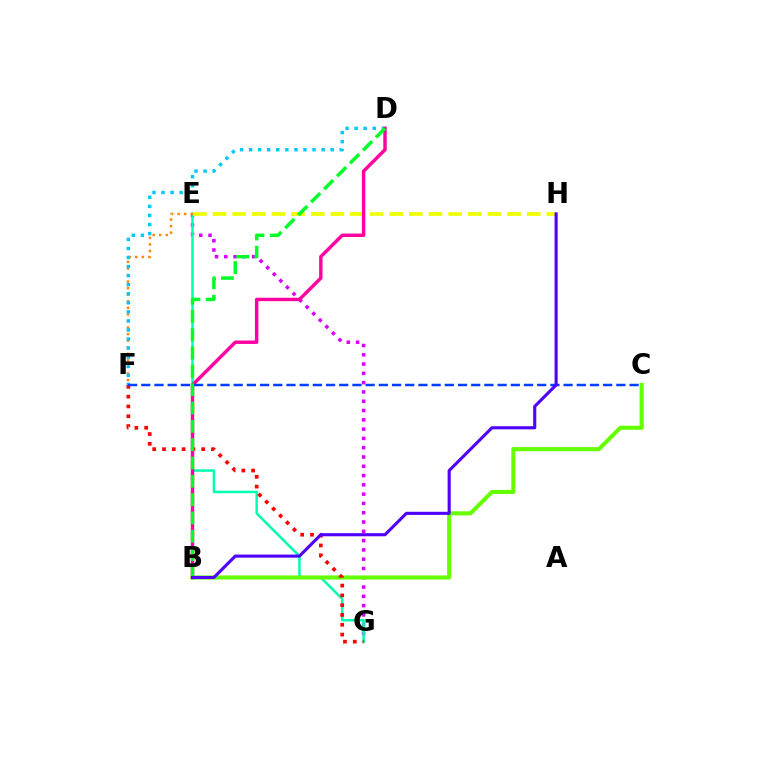{('E', 'G'): [{'color': '#d600ff', 'line_style': 'dotted', 'thickness': 2.52}, {'color': '#00ffaf', 'line_style': 'solid', 'thickness': 1.8}], ('B', 'C'): [{'color': '#66ff00', 'line_style': 'solid', 'thickness': 2.96}], ('E', 'F'): [{'color': '#ff8800', 'line_style': 'dotted', 'thickness': 1.78}], ('D', 'F'): [{'color': '#00c7ff', 'line_style': 'dotted', 'thickness': 2.46}], ('E', 'H'): [{'color': '#eeff00', 'line_style': 'dashed', 'thickness': 2.67}], ('F', 'G'): [{'color': '#ff0000', 'line_style': 'dotted', 'thickness': 2.66}], ('B', 'D'): [{'color': '#ff00a0', 'line_style': 'solid', 'thickness': 2.47}, {'color': '#00ff27', 'line_style': 'dashed', 'thickness': 2.49}], ('C', 'F'): [{'color': '#003fff', 'line_style': 'dashed', 'thickness': 1.79}], ('B', 'H'): [{'color': '#4f00ff', 'line_style': 'solid', 'thickness': 2.24}]}